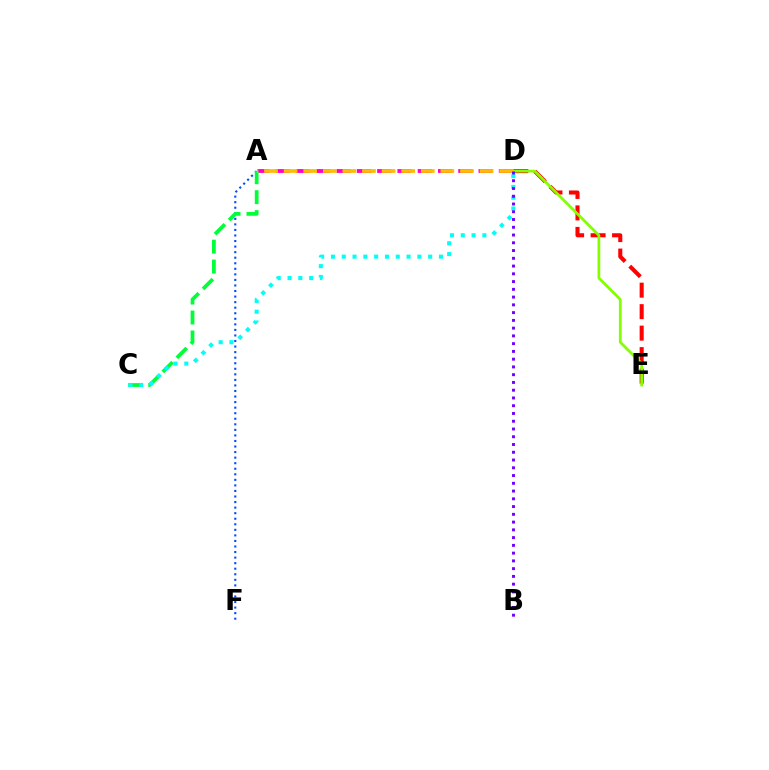{('D', 'E'): [{'color': '#ff0000', 'line_style': 'dashed', 'thickness': 2.92}, {'color': '#84ff00', 'line_style': 'solid', 'thickness': 2.0}], ('A', 'F'): [{'color': '#004bff', 'line_style': 'dotted', 'thickness': 1.51}], ('A', 'D'): [{'color': '#ff00cf', 'line_style': 'dashed', 'thickness': 2.76}, {'color': '#ffbd00', 'line_style': 'dashed', 'thickness': 2.66}], ('A', 'C'): [{'color': '#00ff39', 'line_style': 'dashed', 'thickness': 2.71}], ('C', 'D'): [{'color': '#00fff6', 'line_style': 'dotted', 'thickness': 2.93}], ('B', 'D'): [{'color': '#7200ff', 'line_style': 'dotted', 'thickness': 2.11}]}